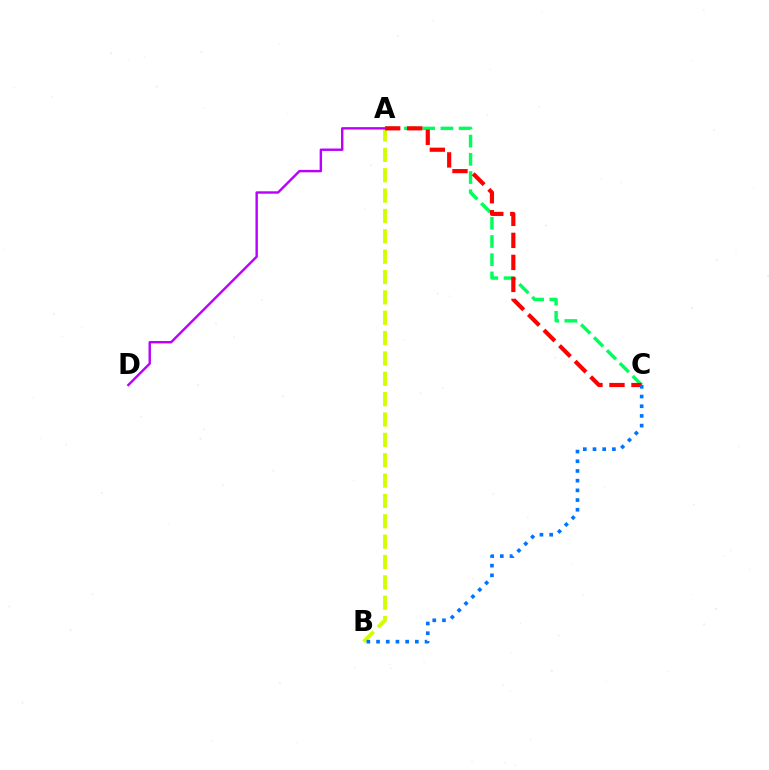{('A', 'C'): [{'color': '#00ff5c', 'line_style': 'dashed', 'thickness': 2.47}, {'color': '#ff0000', 'line_style': 'dashed', 'thickness': 2.99}], ('A', 'B'): [{'color': '#d1ff00', 'line_style': 'dashed', 'thickness': 2.77}], ('A', 'D'): [{'color': '#b900ff', 'line_style': 'solid', 'thickness': 1.73}], ('B', 'C'): [{'color': '#0074ff', 'line_style': 'dotted', 'thickness': 2.63}]}